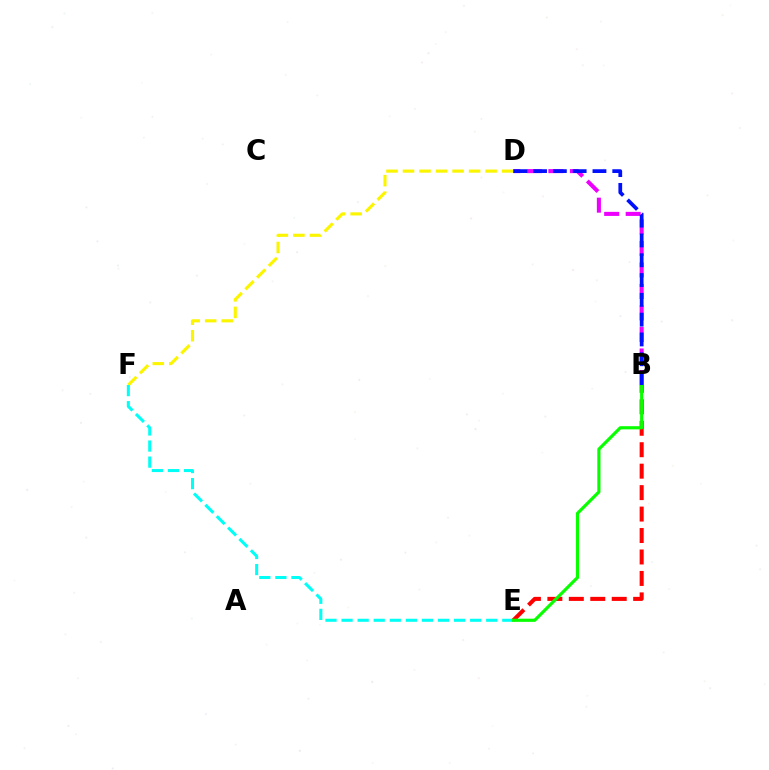{('B', 'D'): [{'color': '#ee00ff', 'line_style': 'dashed', 'thickness': 2.92}, {'color': '#0010ff', 'line_style': 'dashed', 'thickness': 2.69}], ('D', 'F'): [{'color': '#fcf500', 'line_style': 'dashed', 'thickness': 2.24}], ('E', 'F'): [{'color': '#00fff6', 'line_style': 'dashed', 'thickness': 2.18}], ('B', 'E'): [{'color': '#ff0000', 'line_style': 'dashed', 'thickness': 2.91}, {'color': '#08ff00', 'line_style': 'solid', 'thickness': 2.28}]}